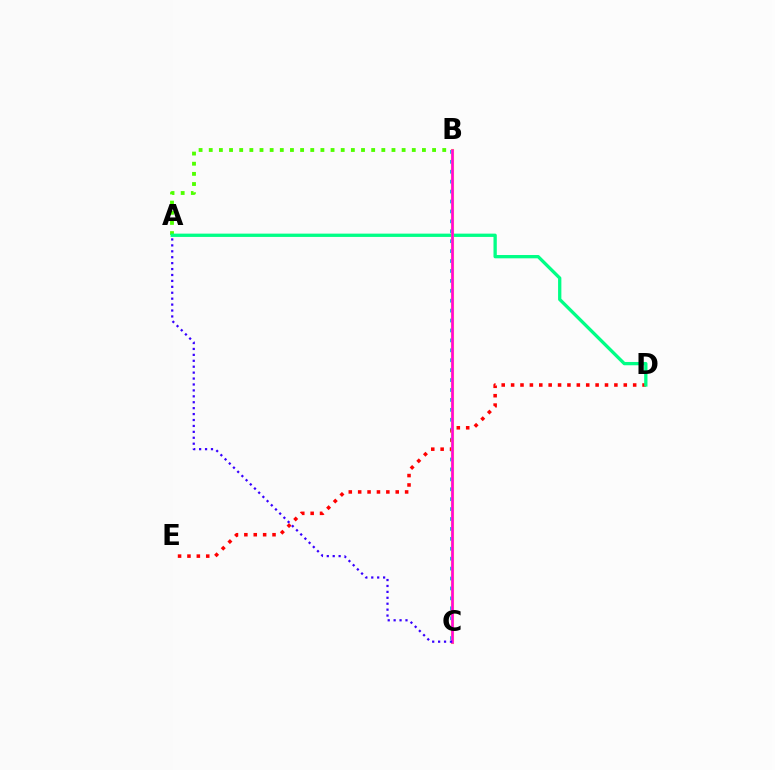{('B', 'C'): [{'color': '#009eff', 'line_style': 'dotted', 'thickness': 2.7}, {'color': '#ffd500', 'line_style': 'solid', 'thickness': 2.23}, {'color': '#ff00ed', 'line_style': 'solid', 'thickness': 1.81}], ('A', 'B'): [{'color': '#4fff00', 'line_style': 'dotted', 'thickness': 2.76}], ('D', 'E'): [{'color': '#ff0000', 'line_style': 'dotted', 'thickness': 2.55}], ('A', 'D'): [{'color': '#00ff86', 'line_style': 'solid', 'thickness': 2.37}], ('A', 'C'): [{'color': '#3700ff', 'line_style': 'dotted', 'thickness': 1.61}]}